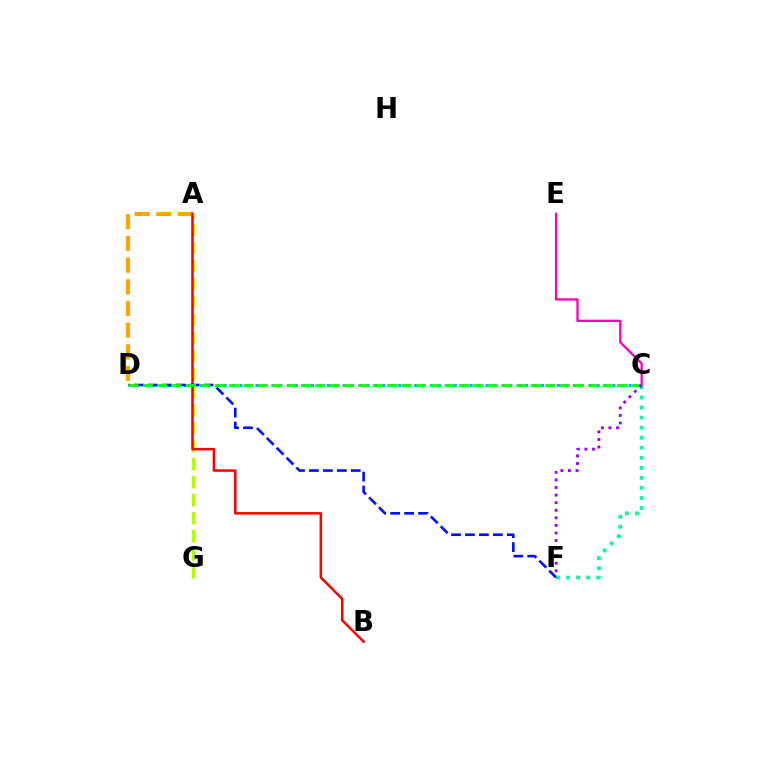{('A', 'G'): [{'color': '#b3ff00', 'line_style': 'dashed', 'thickness': 2.45}], ('A', 'D'): [{'color': '#ffa500', 'line_style': 'dashed', 'thickness': 2.95}], ('A', 'B'): [{'color': '#ff0000', 'line_style': 'solid', 'thickness': 1.82}], ('C', 'E'): [{'color': '#ff00bd', 'line_style': 'solid', 'thickness': 1.66}], ('C', 'D'): [{'color': '#00b5ff', 'line_style': 'dotted', 'thickness': 2.16}, {'color': '#08ff00', 'line_style': 'dashed', 'thickness': 1.95}], ('D', 'F'): [{'color': '#0010ff', 'line_style': 'dashed', 'thickness': 1.89}], ('C', 'F'): [{'color': '#00ff9d', 'line_style': 'dotted', 'thickness': 2.73}, {'color': '#9b00ff', 'line_style': 'dotted', 'thickness': 2.06}]}